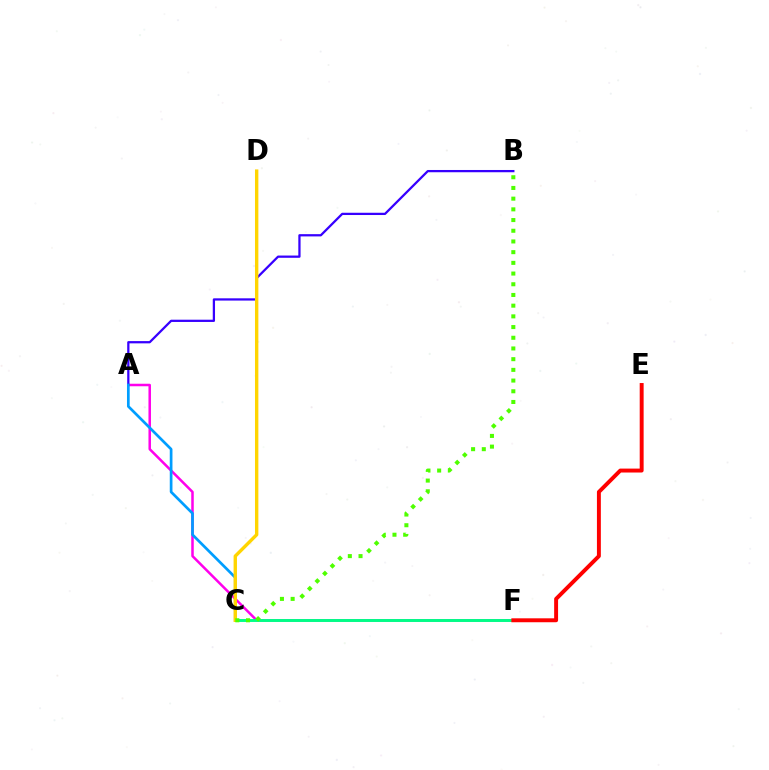{('A', 'F'): [{'color': '#ff00ed', 'line_style': 'solid', 'thickness': 1.81}], ('A', 'B'): [{'color': '#3700ff', 'line_style': 'solid', 'thickness': 1.63}], ('A', 'C'): [{'color': '#009eff', 'line_style': 'solid', 'thickness': 1.95}], ('C', 'F'): [{'color': '#00ff86', 'line_style': 'solid', 'thickness': 2.1}], ('C', 'D'): [{'color': '#ffd500', 'line_style': 'solid', 'thickness': 2.44}], ('E', 'F'): [{'color': '#ff0000', 'line_style': 'solid', 'thickness': 2.83}], ('B', 'C'): [{'color': '#4fff00', 'line_style': 'dotted', 'thickness': 2.91}]}